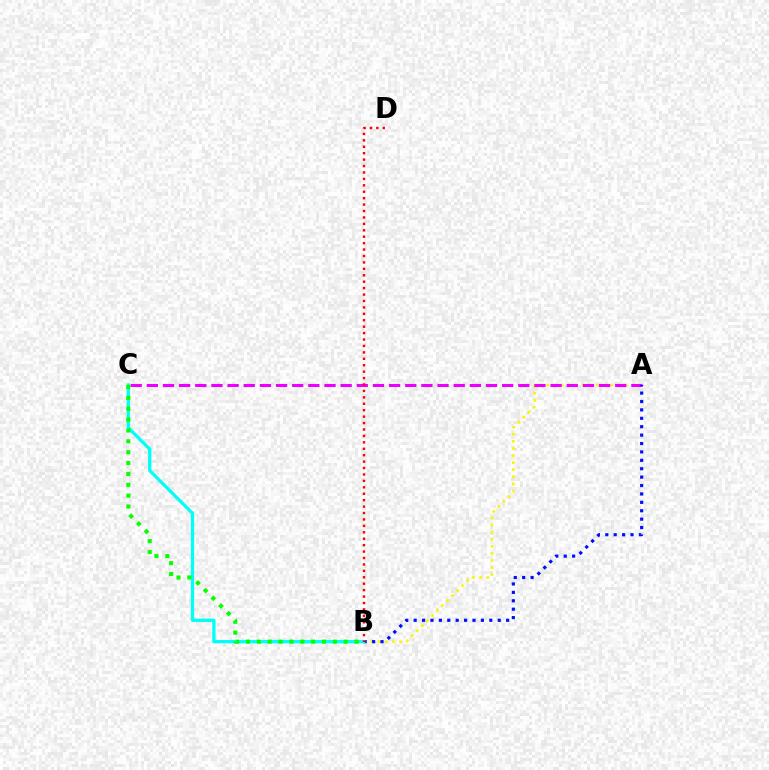{('A', 'B'): [{'color': '#fcf500', 'line_style': 'dotted', 'thickness': 1.93}, {'color': '#0010ff', 'line_style': 'dotted', 'thickness': 2.28}], ('A', 'C'): [{'color': '#ee00ff', 'line_style': 'dashed', 'thickness': 2.19}], ('B', 'C'): [{'color': '#00fff6', 'line_style': 'solid', 'thickness': 2.37}, {'color': '#08ff00', 'line_style': 'dotted', 'thickness': 2.95}], ('B', 'D'): [{'color': '#ff0000', 'line_style': 'dotted', 'thickness': 1.75}]}